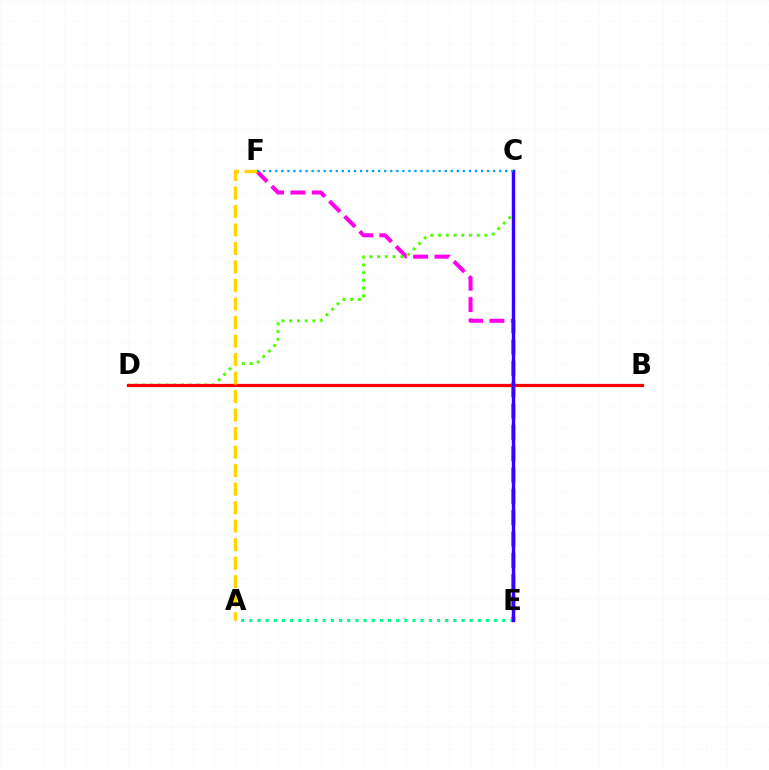{('E', 'F'): [{'color': '#ff00ed', 'line_style': 'dashed', 'thickness': 2.9}], ('C', 'D'): [{'color': '#4fff00', 'line_style': 'dotted', 'thickness': 2.11}], ('B', 'D'): [{'color': '#ff0000', 'line_style': 'solid', 'thickness': 2.33}], ('A', 'E'): [{'color': '#00ff86', 'line_style': 'dotted', 'thickness': 2.22}], ('A', 'F'): [{'color': '#ffd500', 'line_style': 'dashed', 'thickness': 2.51}], ('C', 'E'): [{'color': '#3700ff', 'line_style': 'solid', 'thickness': 2.46}], ('C', 'F'): [{'color': '#009eff', 'line_style': 'dotted', 'thickness': 1.64}]}